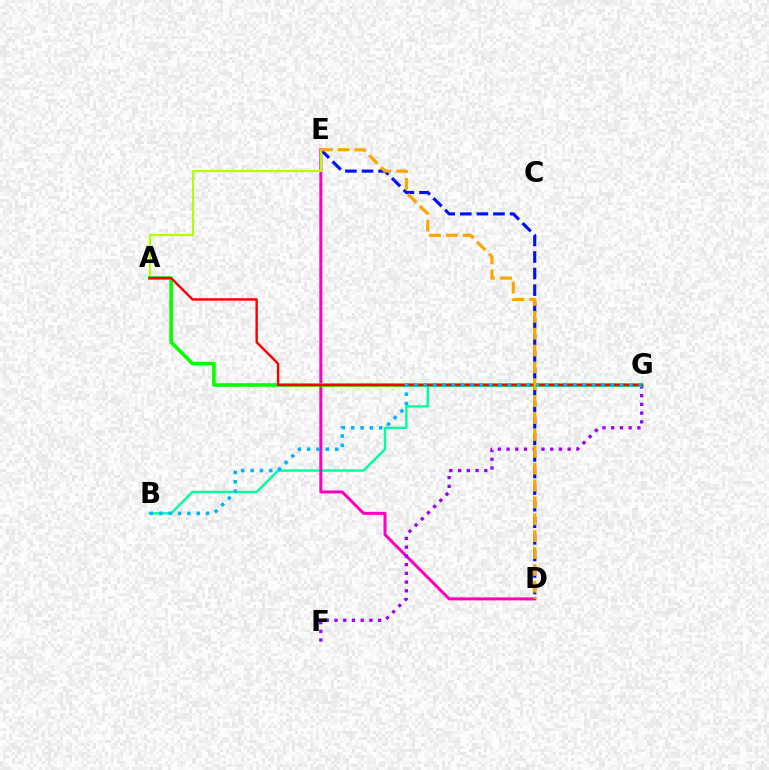{('B', 'G'): [{'color': '#00ff9d', 'line_style': 'solid', 'thickness': 1.74}, {'color': '#00b5ff', 'line_style': 'dotted', 'thickness': 2.54}], ('D', 'E'): [{'color': '#0010ff', 'line_style': 'dashed', 'thickness': 2.25}, {'color': '#ff00bd', 'line_style': 'solid', 'thickness': 2.16}, {'color': '#ffa500', 'line_style': 'dashed', 'thickness': 2.29}], ('F', 'G'): [{'color': '#9b00ff', 'line_style': 'dotted', 'thickness': 2.37}], ('A', 'E'): [{'color': '#b3ff00', 'line_style': 'solid', 'thickness': 1.56}], ('A', 'G'): [{'color': '#08ff00', 'line_style': 'solid', 'thickness': 2.6}, {'color': '#ff0000', 'line_style': 'solid', 'thickness': 1.75}]}